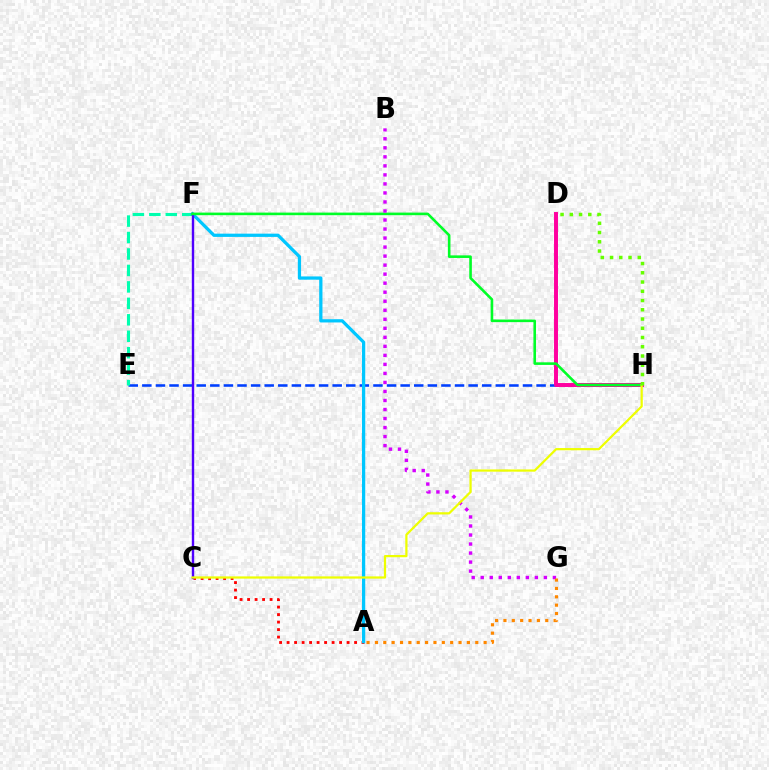{('E', 'H'): [{'color': '#003fff', 'line_style': 'dashed', 'thickness': 1.85}], ('A', 'C'): [{'color': '#ff0000', 'line_style': 'dotted', 'thickness': 2.04}], ('E', 'F'): [{'color': '#00ffaf', 'line_style': 'dashed', 'thickness': 2.24}], ('A', 'F'): [{'color': '#00c7ff', 'line_style': 'solid', 'thickness': 2.34}], ('C', 'F'): [{'color': '#4f00ff', 'line_style': 'solid', 'thickness': 1.73}], ('D', 'H'): [{'color': '#ff00a0', 'line_style': 'solid', 'thickness': 2.85}, {'color': '#66ff00', 'line_style': 'dotted', 'thickness': 2.51}], ('F', 'H'): [{'color': '#00ff27', 'line_style': 'solid', 'thickness': 1.87}], ('B', 'G'): [{'color': '#d600ff', 'line_style': 'dotted', 'thickness': 2.45}], ('C', 'H'): [{'color': '#eeff00', 'line_style': 'solid', 'thickness': 1.6}], ('A', 'G'): [{'color': '#ff8800', 'line_style': 'dotted', 'thickness': 2.27}]}